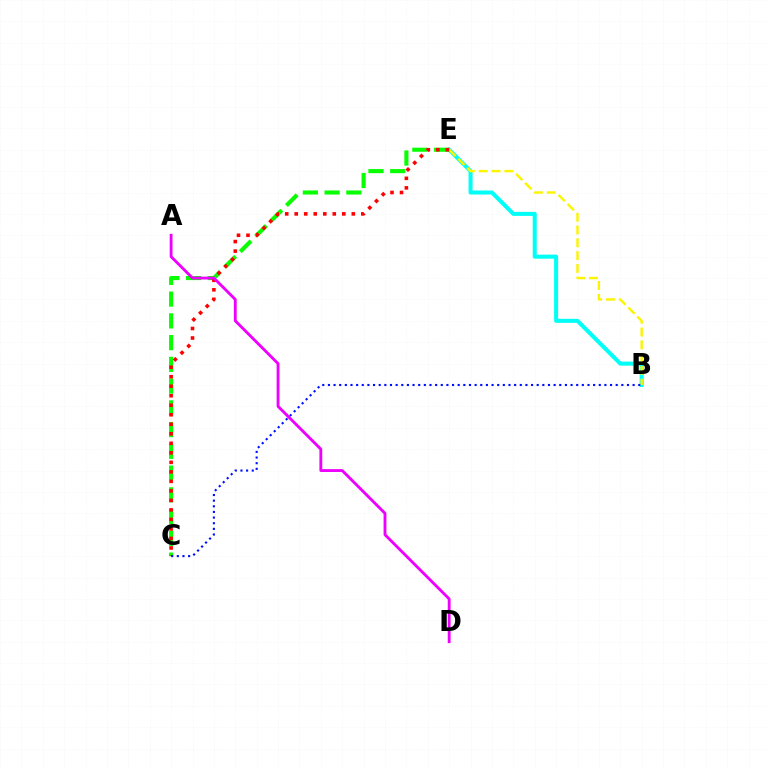{('B', 'E'): [{'color': '#00fff6', 'line_style': 'solid', 'thickness': 2.91}, {'color': '#fcf500', 'line_style': 'dashed', 'thickness': 1.74}], ('C', 'E'): [{'color': '#08ff00', 'line_style': 'dashed', 'thickness': 2.95}, {'color': '#ff0000', 'line_style': 'dotted', 'thickness': 2.58}], ('A', 'D'): [{'color': '#ee00ff', 'line_style': 'solid', 'thickness': 2.05}], ('B', 'C'): [{'color': '#0010ff', 'line_style': 'dotted', 'thickness': 1.53}]}